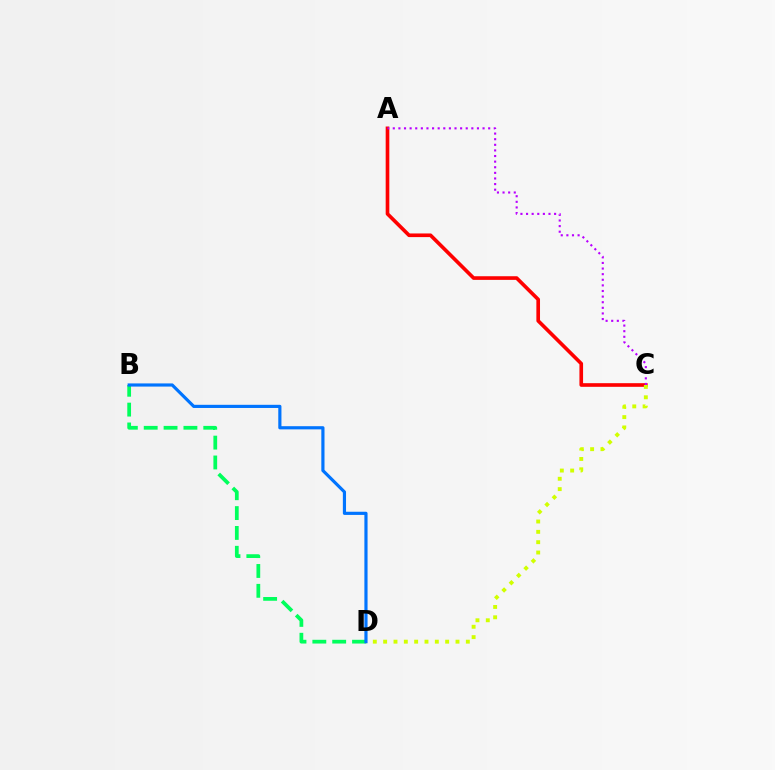{('A', 'C'): [{'color': '#ff0000', 'line_style': 'solid', 'thickness': 2.62}, {'color': '#b900ff', 'line_style': 'dotted', 'thickness': 1.52}], ('B', 'D'): [{'color': '#00ff5c', 'line_style': 'dashed', 'thickness': 2.7}, {'color': '#0074ff', 'line_style': 'solid', 'thickness': 2.28}], ('C', 'D'): [{'color': '#d1ff00', 'line_style': 'dotted', 'thickness': 2.81}]}